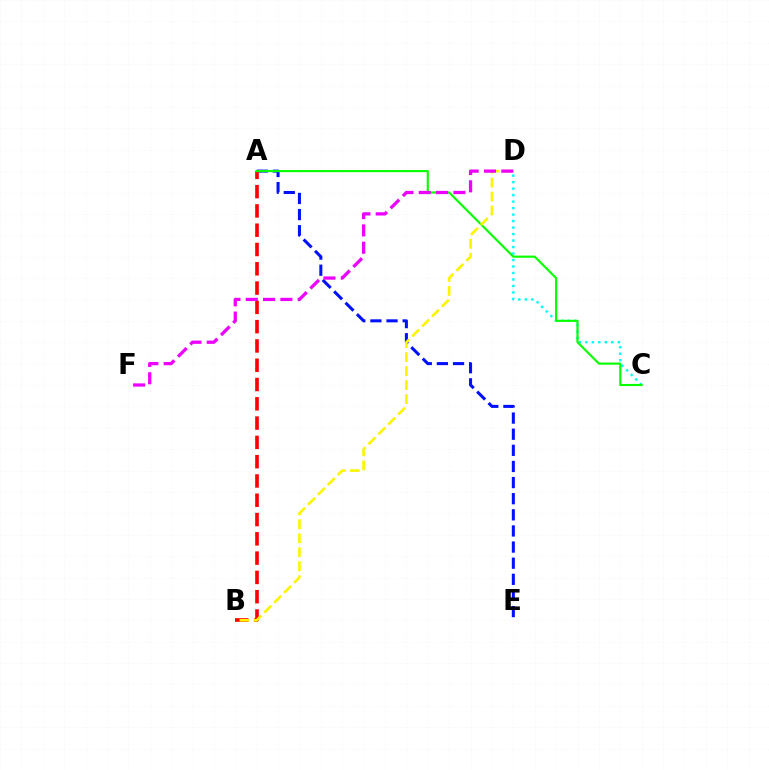{('A', 'E'): [{'color': '#0010ff', 'line_style': 'dashed', 'thickness': 2.19}], ('C', 'D'): [{'color': '#00fff6', 'line_style': 'dotted', 'thickness': 1.76}], ('A', 'B'): [{'color': '#ff0000', 'line_style': 'dashed', 'thickness': 2.62}], ('A', 'C'): [{'color': '#08ff00', 'line_style': 'solid', 'thickness': 1.54}], ('B', 'D'): [{'color': '#fcf500', 'line_style': 'dashed', 'thickness': 1.9}], ('D', 'F'): [{'color': '#ee00ff', 'line_style': 'dashed', 'thickness': 2.35}]}